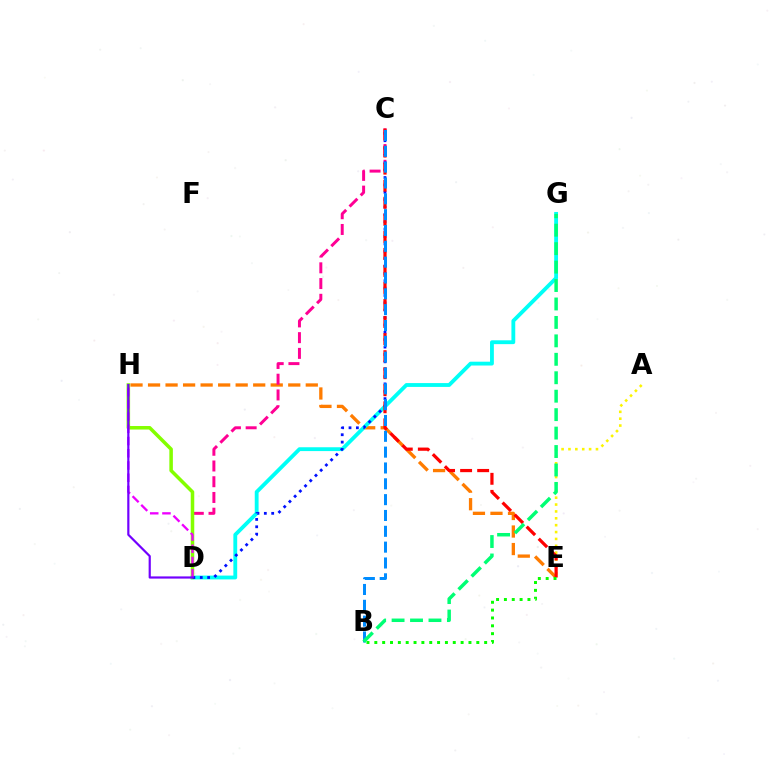{('E', 'H'): [{'color': '#ff7c00', 'line_style': 'dashed', 'thickness': 2.38}], ('D', 'G'): [{'color': '#00fff6', 'line_style': 'solid', 'thickness': 2.76}], ('A', 'E'): [{'color': '#fcf500', 'line_style': 'dotted', 'thickness': 1.87}], ('C', 'D'): [{'color': '#ff0094', 'line_style': 'dashed', 'thickness': 2.14}, {'color': '#0010ff', 'line_style': 'dotted', 'thickness': 2.0}], ('D', 'H'): [{'color': '#84ff00', 'line_style': 'solid', 'thickness': 2.54}, {'color': '#ee00ff', 'line_style': 'dashed', 'thickness': 1.66}, {'color': '#7200ff', 'line_style': 'solid', 'thickness': 1.58}], ('C', 'E'): [{'color': '#ff0000', 'line_style': 'dashed', 'thickness': 2.32}], ('B', 'C'): [{'color': '#008cff', 'line_style': 'dashed', 'thickness': 2.15}], ('B', 'G'): [{'color': '#00ff74', 'line_style': 'dashed', 'thickness': 2.51}], ('B', 'E'): [{'color': '#08ff00', 'line_style': 'dotted', 'thickness': 2.13}]}